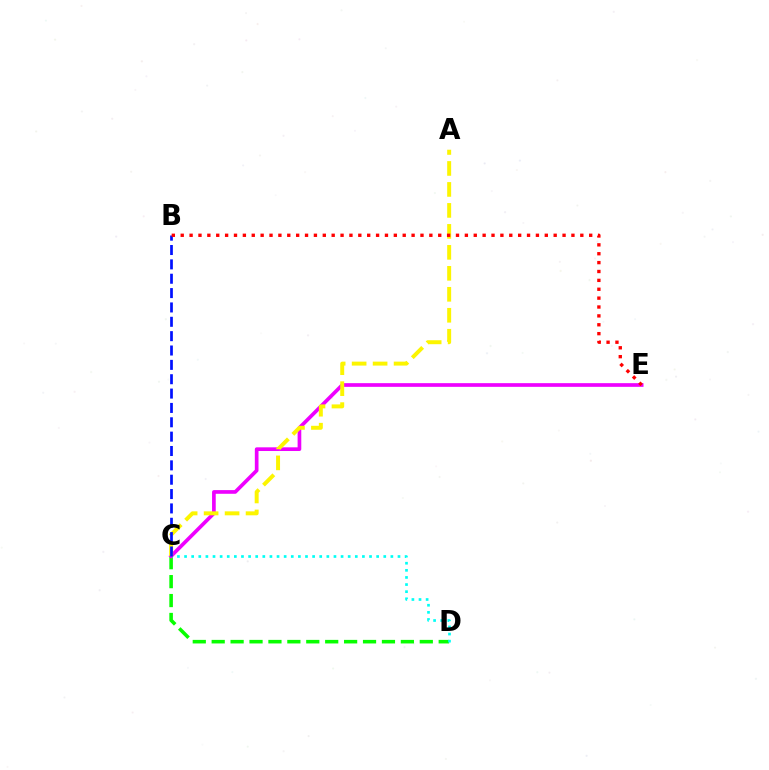{('C', 'D'): [{'color': '#08ff00', 'line_style': 'dashed', 'thickness': 2.57}, {'color': '#00fff6', 'line_style': 'dotted', 'thickness': 1.93}], ('C', 'E'): [{'color': '#ee00ff', 'line_style': 'solid', 'thickness': 2.65}], ('A', 'C'): [{'color': '#fcf500', 'line_style': 'dashed', 'thickness': 2.85}], ('B', 'C'): [{'color': '#0010ff', 'line_style': 'dashed', 'thickness': 1.95}], ('B', 'E'): [{'color': '#ff0000', 'line_style': 'dotted', 'thickness': 2.41}]}